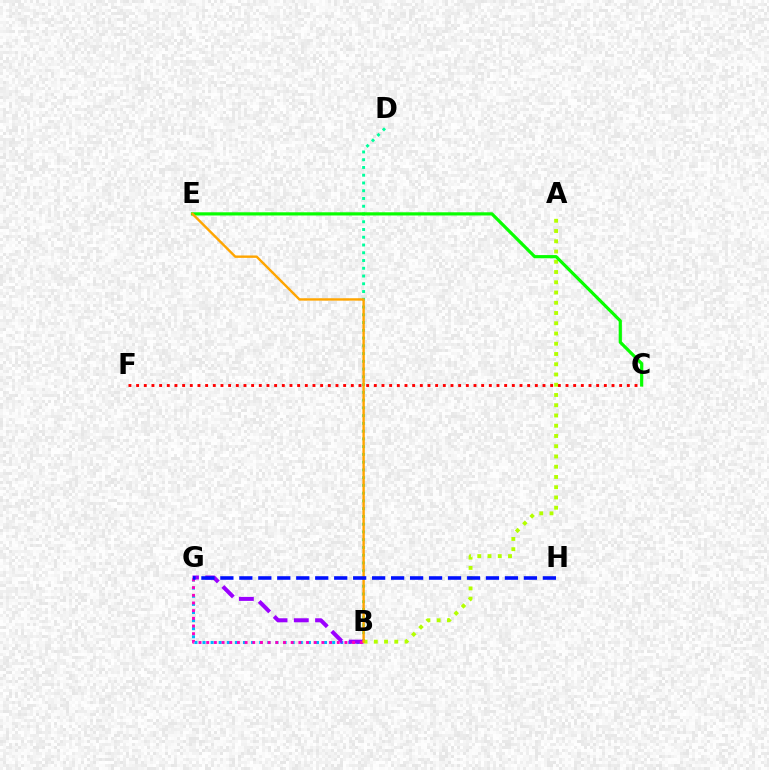{('B', 'G'): [{'color': '#00b5ff', 'line_style': 'dotted', 'thickness': 2.2}, {'color': '#9b00ff', 'line_style': 'dashed', 'thickness': 2.89}, {'color': '#ff00bd', 'line_style': 'dotted', 'thickness': 2.09}], ('C', 'F'): [{'color': '#ff0000', 'line_style': 'dotted', 'thickness': 2.08}], ('B', 'D'): [{'color': '#00ff9d', 'line_style': 'dotted', 'thickness': 2.11}], ('A', 'B'): [{'color': '#b3ff00', 'line_style': 'dotted', 'thickness': 2.78}], ('C', 'E'): [{'color': '#08ff00', 'line_style': 'solid', 'thickness': 2.3}], ('B', 'E'): [{'color': '#ffa500', 'line_style': 'solid', 'thickness': 1.73}], ('G', 'H'): [{'color': '#0010ff', 'line_style': 'dashed', 'thickness': 2.58}]}